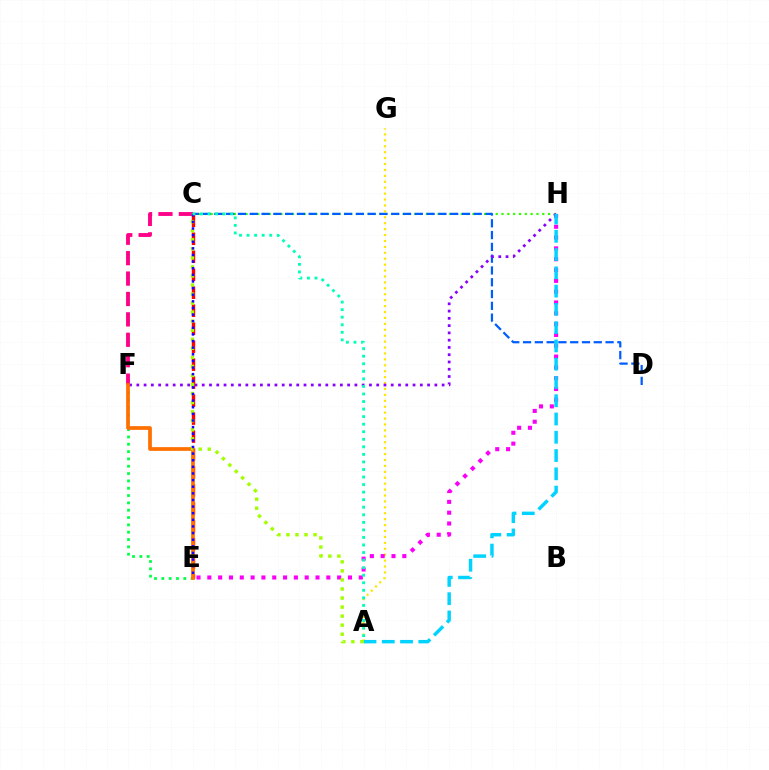{('C', 'H'): [{'color': '#31ff00', 'line_style': 'dotted', 'thickness': 1.58}], ('C', 'D'): [{'color': '#005dff', 'line_style': 'dashed', 'thickness': 1.6}], ('C', 'E'): [{'color': '#ff0000', 'line_style': 'dashed', 'thickness': 2.44}, {'color': '#1900ff', 'line_style': 'dotted', 'thickness': 1.8}], ('A', 'G'): [{'color': '#ffe600', 'line_style': 'dotted', 'thickness': 1.61}], ('E', 'H'): [{'color': '#fa00f9', 'line_style': 'dotted', 'thickness': 2.94}], ('C', 'F'): [{'color': '#ff0088', 'line_style': 'dashed', 'thickness': 2.77}], ('E', 'F'): [{'color': '#00ff45', 'line_style': 'dotted', 'thickness': 1.99}, {'color': '#ff7000', 'line_style': 'solid', 'thickness': 2.68}], ('F', 'H'): [{'color': '#8a00ff', 'line_style': 'dotted', 'thickness': 1.98}], ('A', 'H'): [{'color': '#00d3ff', 'line_style': 'dashed', 'thickness': 2.48}], ('A', 'C'): [{'color': '#a2ff00', 'line_style': 'dotted', 'thickness': 2.46}, {'color': '#00ffbb', 'line_style': 'dotted', 'thickness': 2.05}]}